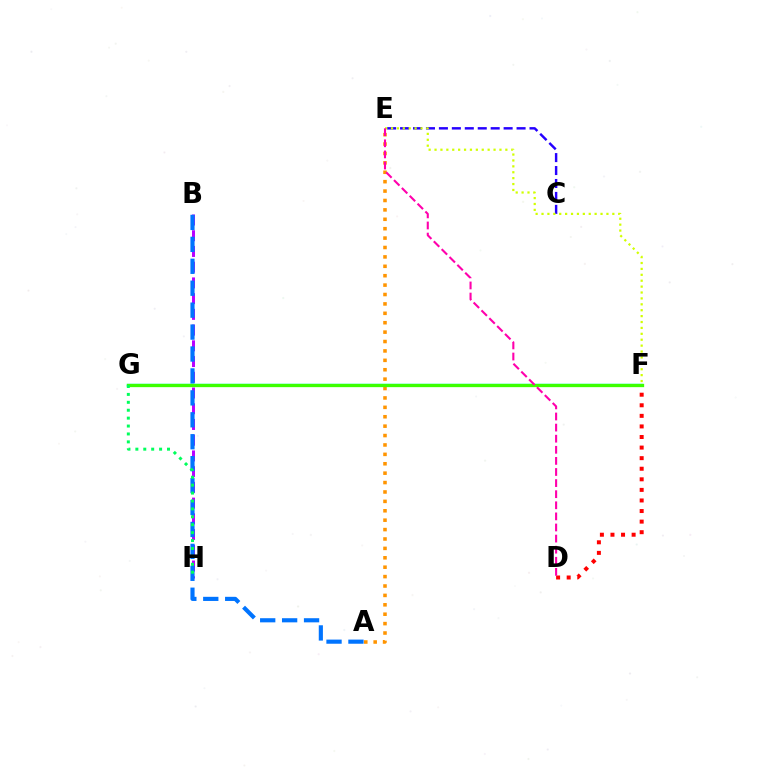{('A', 'E'): [{'color': '#ff9400', 'line_style': 'dotted', 'thickness': 2.55}], ('C', 'E'): [{'color': '#2500ff', 'line_style': 'dashed', 'thickness': 1.76}], ('D', 'F'): [{'color': '#ff0000', 'line_style': 'dotted', 'thickness': 2.87}], ('B', 'H'): [{'color': '#b900ff', 'line_style': 'dashed', 'thickness': 2.14}], ('F', 'G'): [{'color': '#00fff6', 'line_style': 'solid', 'thickness': 1.73}, {'color': '#3dff00', 'line_style': 'solid', 'thickness': 2.37}], ('E', 'F'): [{'color': '#d1ff00', 'line_style': 'dotted', 'thickness': 1.6}], ('A', 'B'): [{'color': '#0074ff', 'line_style': 'dashed', 'thickness': 2.98}], ('G', 'H'): [{'color': '#00ff5c', 'line_style': 'dotted', 'thickness': 2.15}], ('D', 'E'): [{'color': '#ff00ac', 'line_style': 'dashed', 'thickness': 1.51}]}